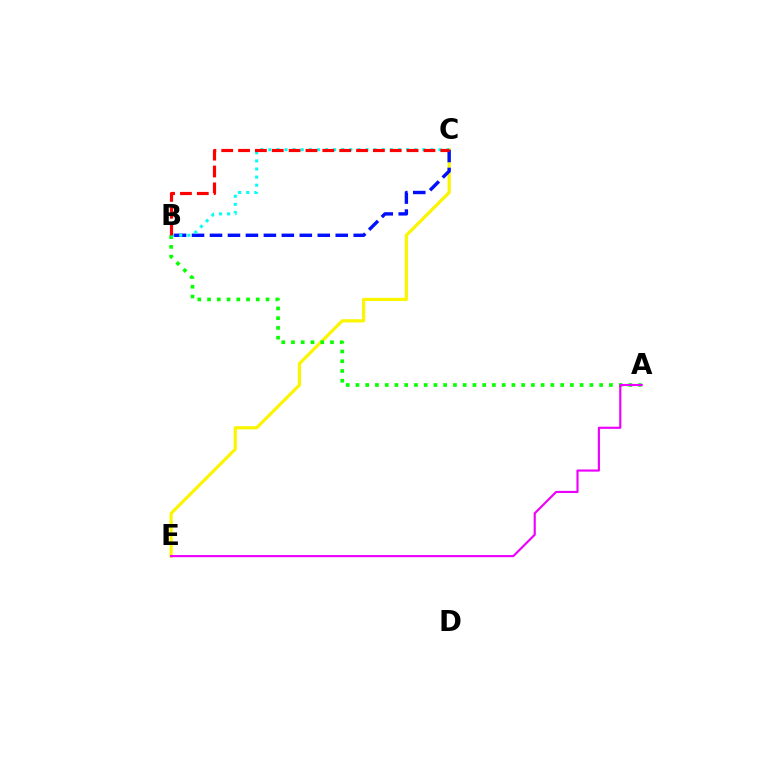{('C', 'E'): [{'color': '#fcf500', 'line_style': 'solid', 'thickness': 2.29}], ('B', 'C'): [{'color': '#0010ff', 'line_style': 'dashed', 'thickness': 2.44}, {'color': '#00fff6', 'line_style': 'dotted', 'thickness': 2.2}, {'color': '#ff0000', 'line_style': 'dashed', 'thickness': 2.29}], ('A', 'B'): [{'color': '#08ff00', 'line_style': 'dotted', 'thickness': 2.65}], ('A', 'E'): [{'color': '#ee00ff', 'line_style': 'solid', 'thickness': 1.55}]}